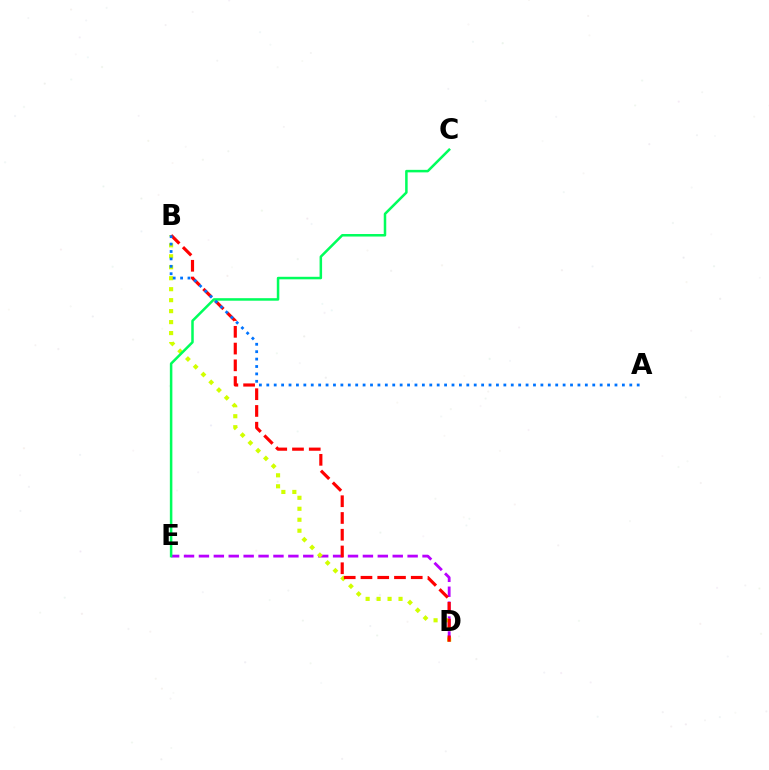{('D', 'E'): [{'color': '#b900ff', 'line_style': 'dashed', 'thickness': 2.03}], ('B', 'D'): [{'color': '#d1ff00', 'line_style': 'dotted', 'thickness': 2.98}, {'color': '#ff0000', 'line_style': 'dashed', 'thickness': 2.28}], ('C', 'E'): [{'color': '#00ff5c', 'line_style': 'solid', 'thickness': 1.81}], ('A', 'B'): [{'color': '#0074ff', 'line_style': 'dotted', 'thickness': 2.01}]}